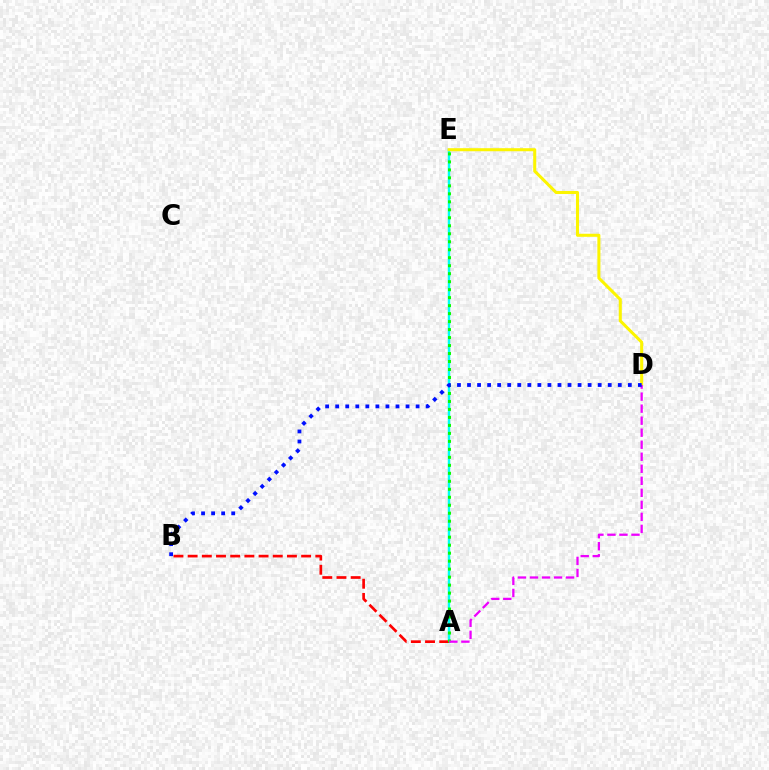{('A', 'E'): [{'color': '#00fff6', 'line_style': 'solid', 'thickness': 1.77}, {'color': '#08ff00', 'line_style': 'dotted', 'thickness': 2.17}], ('A', 'B'): [{'color': '#ff0000', 'line_style': 'dashed', 'thickness': 1.93}], ('D', 'E'): [{'color': '#fcf500', 'line_style': 'solid', 'thickness': 2.19}], ('A', 'D'): [{'color': '#ee00ff', 'line_style': 'dashed', 'thickness': 1.63}], ('B', 'D'): [{'color': '#0010ff', 'line_style': 'dotted', 'thickness': 2.73}]}